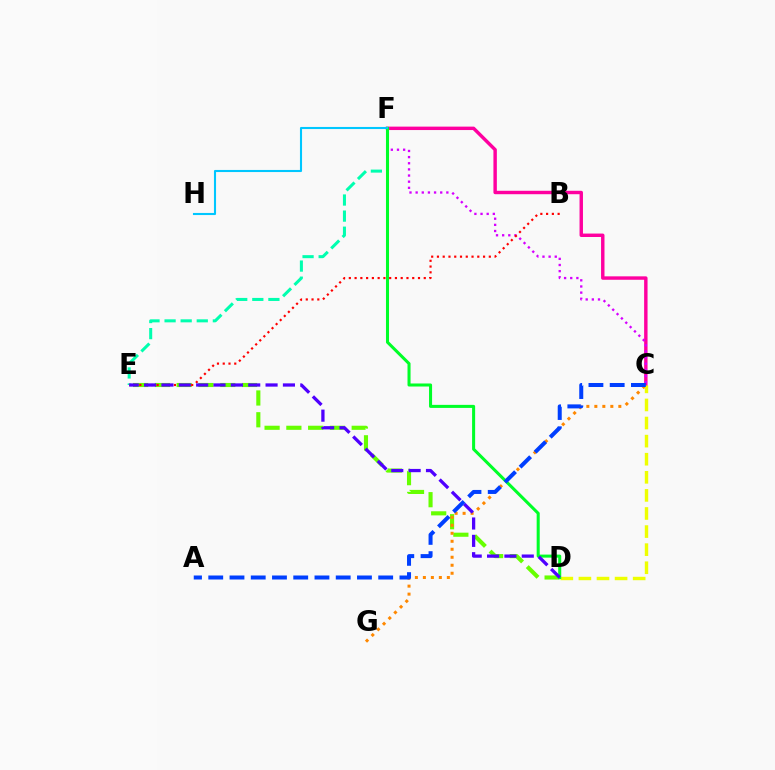{('C', 'F'): [{'color': '#ff00a0', 'line_style': 'solid', 'thickness': 2.47}, {'color': '#d600ff', 'line_style': 'dotted', 'thickness': 1.67}], ('E', 'F'): [{'color': '#00ffaf', 'line_style': 'dashed', 'thickness': 2.19}], ('D', 'E'): [{'color': '#66ff00', 'line_style': 'dashed', 'thickness': 2.96}, {'color': '#4f00ff', 'line_style': 'dashed', 'thickness': 2.36}], ('C', 'G'): [{'color': '#ff8800', 'line_style': 'dotted', 'thickness': 2.17}], ('C', 'D'): [{'color': '#eeff00', 'line_style': 'dashed', 'thickness': 2.46}], ('B', 'E'): [{'color': '#ff0000', 'line_style': 'dotted', 'thickness': 1.57}], ('D', 'F'): [{'color': '#00ff27', 'line_style': 'solid', 'thickness': 2.19}], ('F', 'H'): [{'color': '#00c7ff', 'line_style': 'solid', 'thickness': 1.51}], ('A', 'C'): [{'color': '#003fff', 'line_style': 'dashed', 'thickness': 2.89}]}